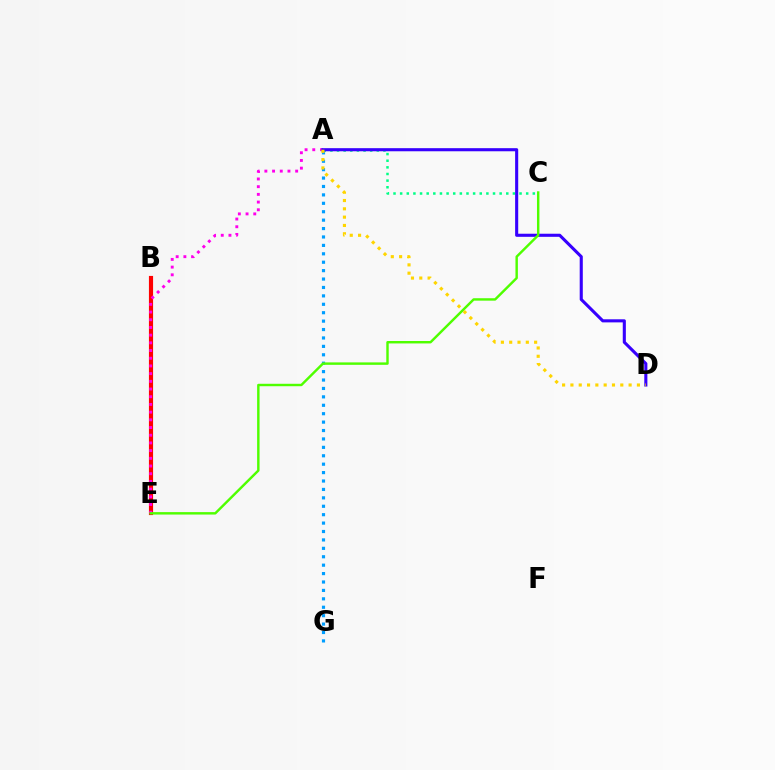{('B', 'E'): [{'color': '#ff0000', 'line_style': 'solid', 'thickness': 2.99}], ('A', 'E'): [{'color': '#ff00ed', 'line_style': 'dotted', 'thickness': 2.09}], ('A', 'C'): [{'color': '#00ff86', 'line_style': 'dotted', 'thickness': 1.8}], ('A', 'G'): [{'color': '#009eff', 'line_style': 'dotted', 'thickness': 2.29}], ('A', 'D'): [{'color': '#3700ff', 'line_style': 'solid', 'thickness': 2.23}, {'color': '#ffd500', 'line_style': 'dotted', 'thickness': 2.26}], ('C', 'E'): [{'color': '#4fff00', 'line_style': 'solid', 'thickness': 1.75}]}